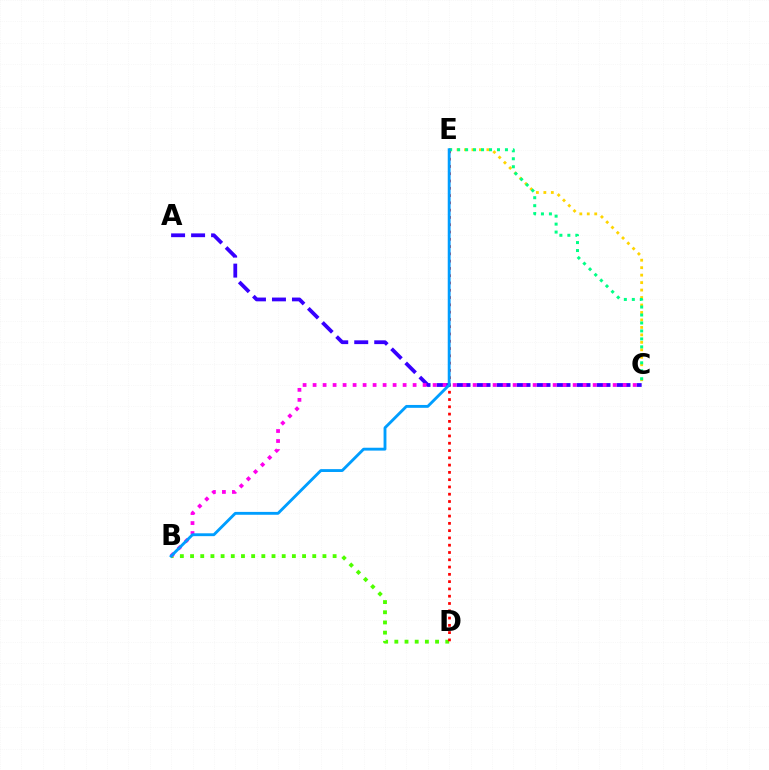{('C', 'E'): [{'color': '#ffd500', 'line_style': 'dotted', 'thickness': 2.03}, {'color': '#00ff86', 'line_style': 'dotted', 'thickness': 2.16}], ('B', 'D'): [{'color': '#4fff00', 'line_style': 'dotted', 'thickness': 2.77}], ('D', 'E'): [{'color': '#ff0000', 'line_style': 'dotted', 'thickness': 1.98}], ('A', 'C'): [{'color': '#3700ff', 'line_style': 'dashed', 'thickness': 2.72}], ('B', 'C'): [{'color': '#ff00ed', 'line_style': 'dotted', 'thickness': 2.72}], ('B', 'E'): [{'color': '#009eff', 'line_style': 'solid', 'thickness': 2.06}]}